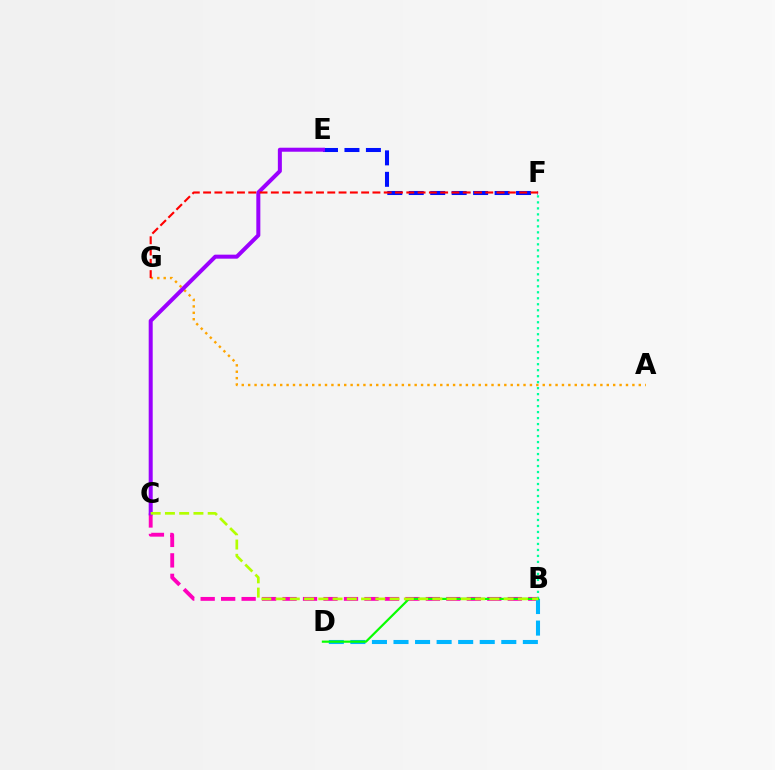{('A', 'G'): [{'color': '#ffa500', 'line_style': 'dotted', 'thickness': 1.74}], ('B', 'C'): [{'color': '#ff00bd', 'line_style': 'dashed', 'thickness': 2.78}, {'color': '#b3ff00', 'line_style': 'dashed', 'thickness': 1.94}], ('B', 'D'): [{'color': '#00b5ff', 'line_style': 'dashed', 'thickness': 2.93}, {'color': '#08ff00', 'line_style': 'solid', 'thickness': 1.58}], ('E', 'F'): [{'color': '#0010ff', 'line_style': 'dashed', 'thickness': 2.92}], ('C', 'E'): [{'color': '#9b00ff', 'line_style': 'solid', 'thickness': 2.89}], ('B', 'F'): [{'color': '#00ff9d', 'line_style': 'dotted', 'thickness': 1.63}], ('F', 'G'): [{'color': '#ff0000', 'line_style': 'dashed', 'thickness': 1.53}]}